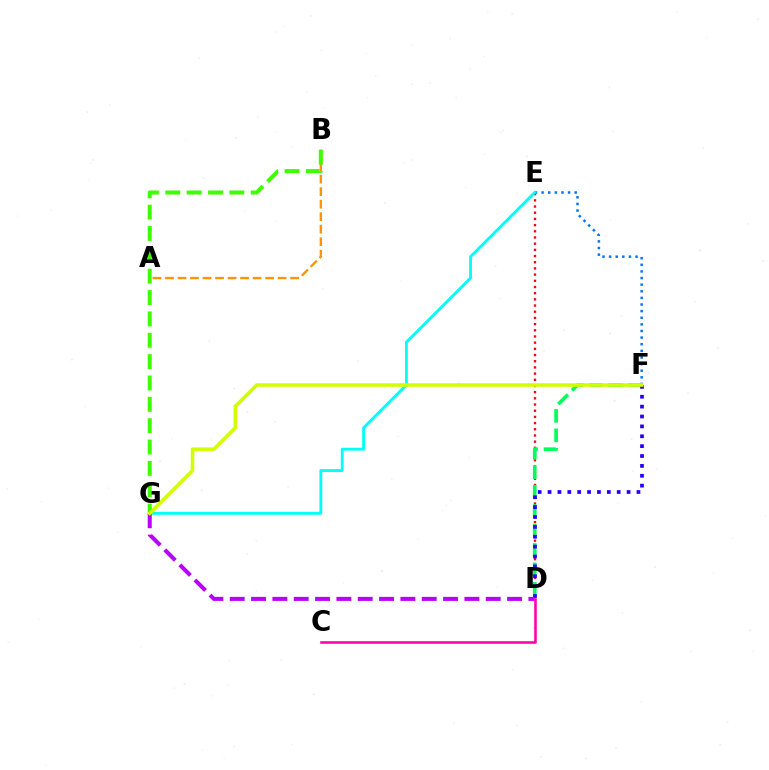{('D', 'E'): [{'color': '#ff0000', 'line_style': 'dotted', 'thickness': 1.68}], ('A', 'B'): [{'color': '#ff9400', 'line_style': 'dashed', 'thickness': 1.7}], ('E', 'F'): [{'color': '#0074ff', 'line_style': 'dotted', 'thickness': 1.8}], ('D', 'F'): [{'color': '#00ff5c', 'line_style': 'dashed', 'thickness': 2.64}, {'color': '#2500ff', 'line_style': 'dotted', 'thickness': 2.68}], ('E', 'G'): [{'color': '#00fff6', 'line_style': 'solid', 'thickness': 2.06}], ('B', 'G'): [{'color': '#3dff00', 'line_style': 'dashed', 'thickness': 2.9}], ('D', 'G'): [{'color': '#b900ff', 'line_style': 'dashed', 'thickness': 2.9}], ('C', 'D'): [{'color': '#ff00ac', 'line_style': 'solid', 'thickness': 1.85}], ('F', 'G'): [{'color': '#d1ff00', 'line_style': 'solid', 'thickness': 2.57}]}